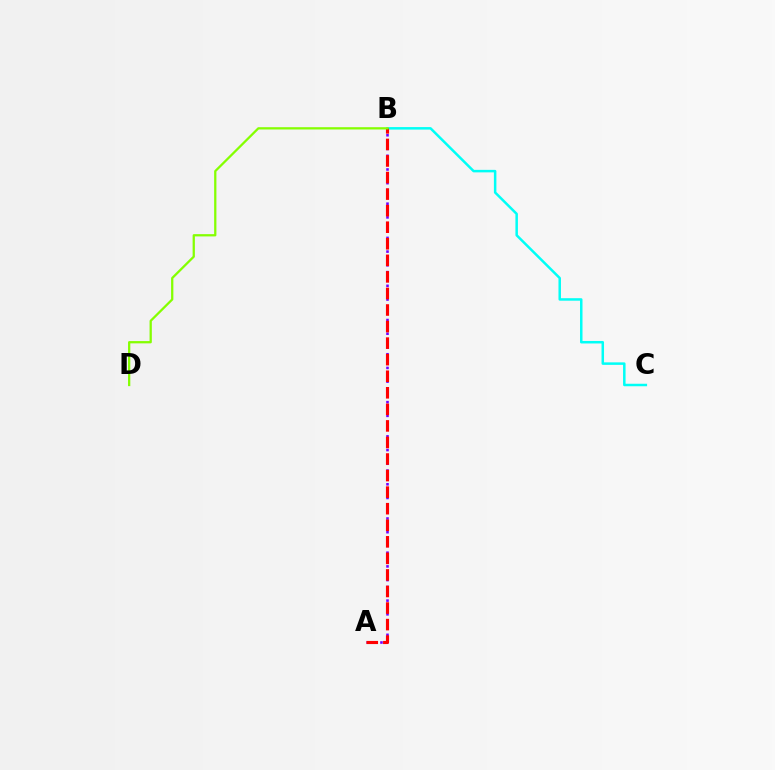{('B', 'C'): [{'color': '#00fff6', 'line_style': 'solid', 'thickness': 1.8}], ('A', 'B'): [{'color': '#7200ff', 'line_style': 'dotted', 'thickness': 1.86}, {'color': '#ff0000', 'line_style': 'dashed', 'thickness': 2.25}], ('B', 'D'): [{'color': '#84ff00', 'line_style': 'solid', 'thickness': 1.63}]}